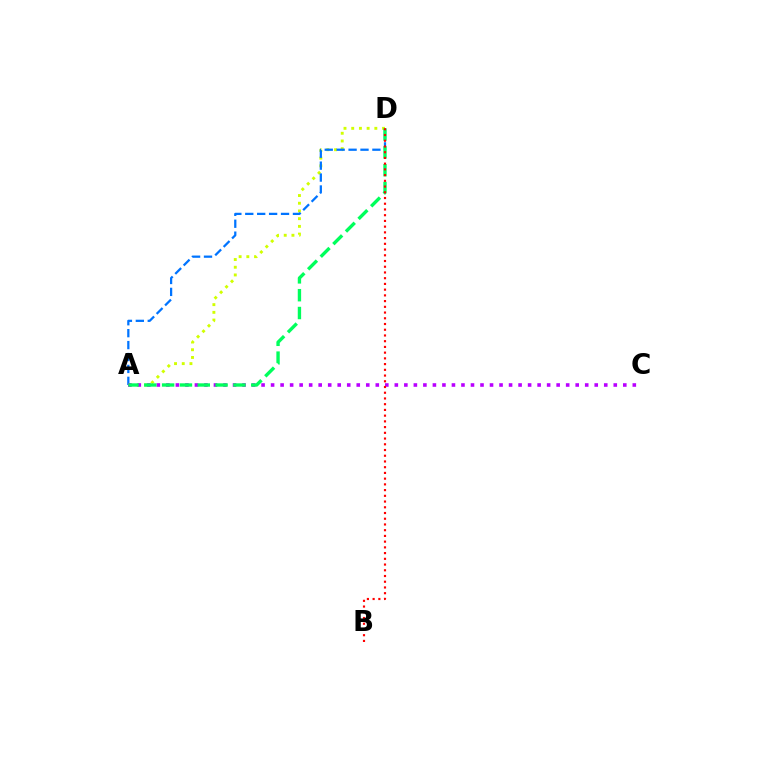{('A', 'D'): [{'color': '#d1ff00', 'line_style': 'dotted', 'thickness': 2.09}, {'color': '#0074ff', 'line_style': 'dashed', 'thickness': 1.62}, {'color': '#00ff5c', 'line_style': 'dashed', 'thickness': 2.42}], ('A', 'C'): [{'color': '#b900ff', 'line_style': 'dotted', 'thickness': 2.59}], ('B', 'D'): [{'color': '#ff0000', 'line_style': 'dotted', 'thickness': 1.56}]}